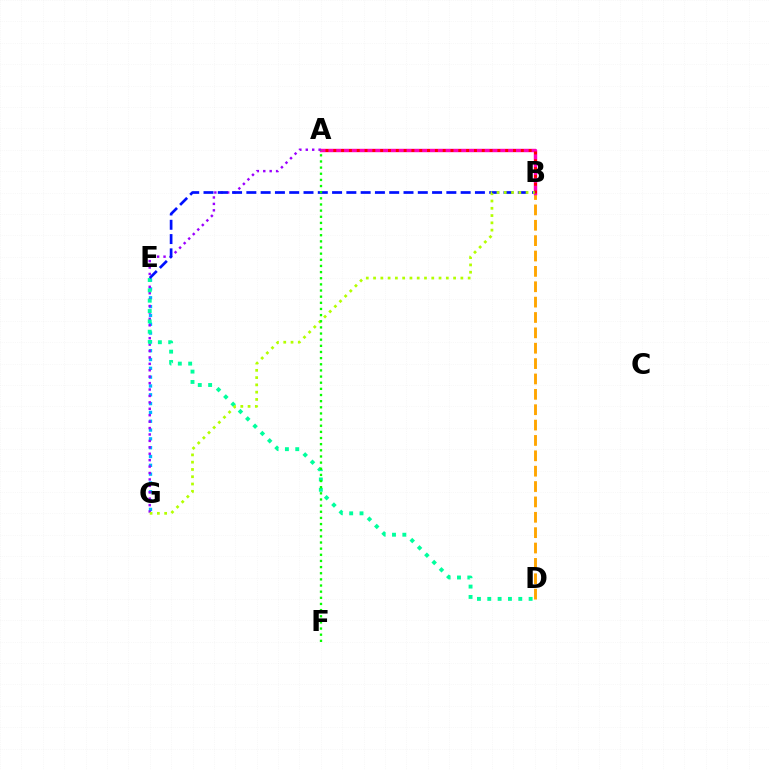{('B', 'D'): [{'color': '#ffa500', 'line_style': 'dashed', 'thickness': 2.09}], ('A', 'B'): [{'color': '#ff00bd', 'line_style': 'solid', 'thickness': 2.46}, {'color': '#ff0000', 'line_style': 'dotted', 'thickness': 2.12}], ('E', 'G'): [{'color': '#00b5ff', 'line_style': 'dotted', 'thickness': 2.4}], ('A', 'G'): [{'color': '#9b00ff', 'line_style': 'dotted', 'thickness': 1.74}], ('D', 'E'): [{'color': '#00ff9d', 'line_style': 'dotted', 'thickness': 2.81}], ('B', 'E'): [{'color': '#0010ff', 'line_style': 'dashed', 'thickness': 1.94}], ('B', 'G'): [{'color': '#b3ff00', 'line_style': 'dotted', 'thickness': 1.98}], ('A', 'F'): [{'color': '#08ff00', 'line_style': 'dotted', 'thickness': 1.67}]}